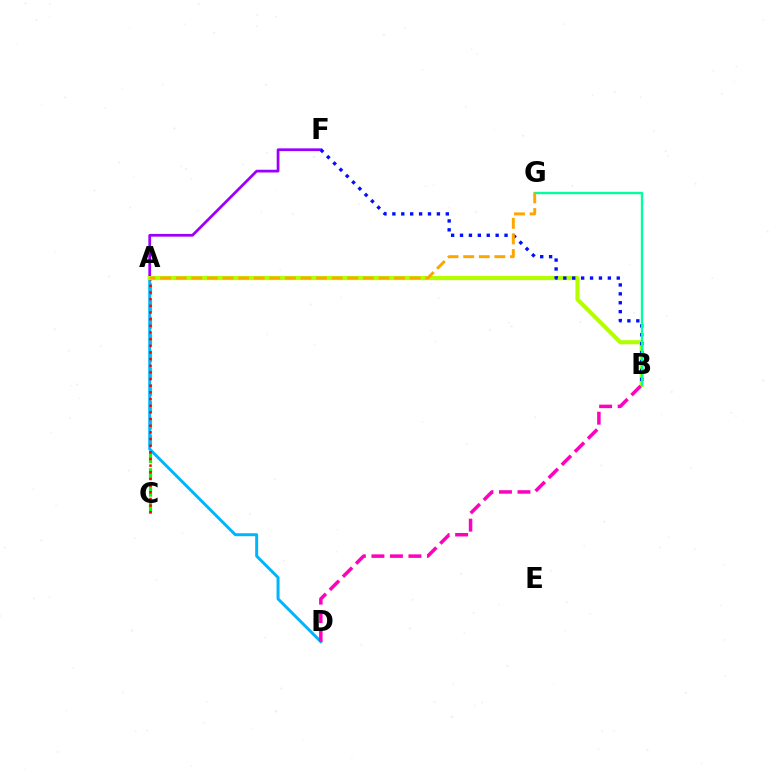{('A', 'C'): [{'color': '#08ff00', 'line_style': 'dashed', 'thickness': 2.28}, {'color': '#ff0000', 'line_style': 'dotted', 'thickness': 1.81}], ('A', 'D'): [{'color': '#00b5ff', 'line_style': 'solid', 'thickness': 2.14}], ('A', 'F'): [{'color': '#9b00ff', 'line_style': 'solid', 'thickness': 1.97}], ('A', 'B'): [{'color': '#b3ff00', 'line_style': 'solid', 'thickness': 2.98}], ('B', 'F'): [{'color': '#0010ff', 'line_style': 'dotted', 'thickness': 2.42}], ('B', 'G'): [{'color': '#00ff9d', 'line_style': 'solid', 'thickness': 1.7}], ('A', 'G'): [{'color': '#ffa500', 'line_style': 'dashed', 'thickness': 2.12}], ('B', 'D'): [{'color': '#ff00bd', 'line_style': 'dashed', 'thickness': 2.52}]}